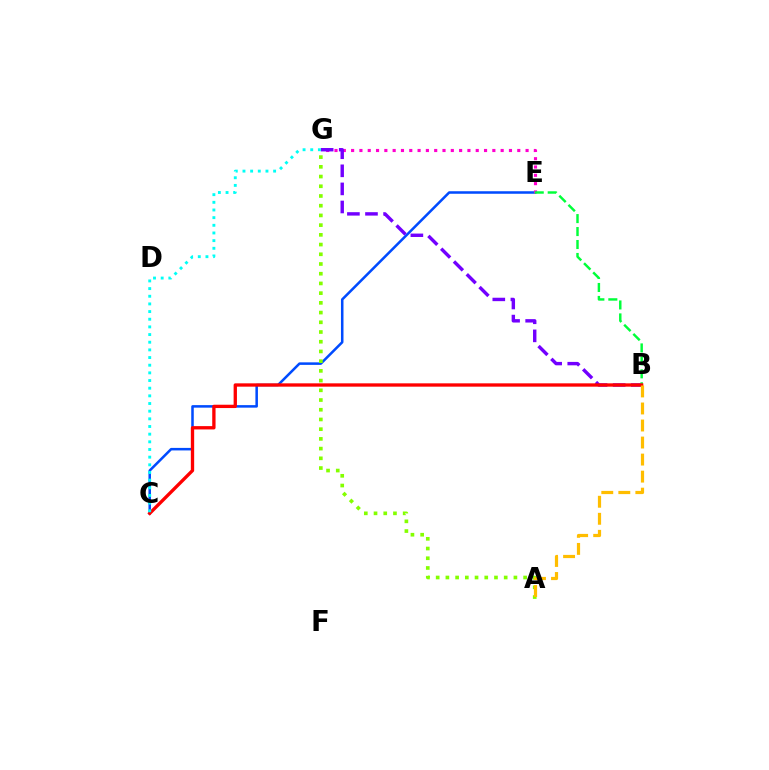{('C', 'E'): [{'color': '#004bff', 'line_style': 'solid', 'thickness': 1.82}], ('A', 'G'): [{'color': '#84ff00', 'line_style': 'dotted', 'thickness': 2.64}], ('E', 'G'): [{'color': '#ff00cf', 'line_style': 'dotted', 'thickness': 2.26}], ('B', 'G'): [{'color': '#7200ff', 'line_style': 'dashed', 'thickness': 2.46}], ('B', 'E'): [{'color': '#00ff39', 'line_style': 'dashed', 'thickness': 1.76}], ('B', 'C'): [{'color': '#ff0000', 'line_style': 'solid', 'thickness': 2.39}], ('C', 'G'): [{'color': '#00fff6', 'line_style': 'dotted', 'thickness': 2.08}], ('A', 'B'): [{'color': '#ffbd00', 'line_style': 'dashed', 'thickness': 2.31}]}